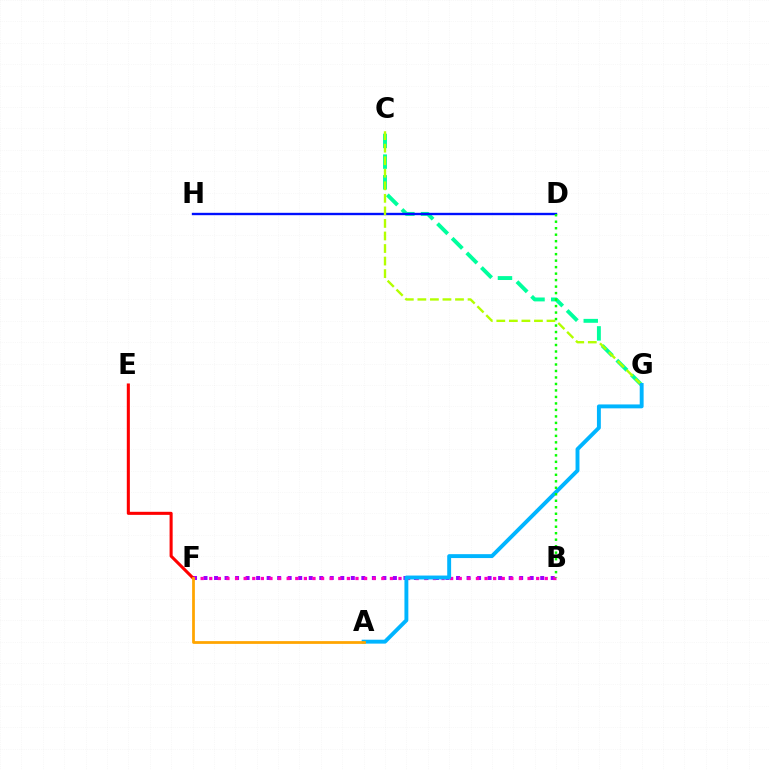{('C', 'G'): [{'color': '#00ff9d', 'line_style': 'dashed', 'thickness': 2.81}, {'color': '#b3ff00', 'line_style': 'dashed', 'thickness': 1.7}], ('B', 'F'): [{'color': '#9b00ff', 'line_style': 'dotted', 'thickness': 2.86}, {'color': '#ff00bd', 'line_style': 'dotted', 'thickness': 2.34}], ('D', 'H'): [{'color': '#0010ff', 'line_style': 'solid', 'thickness': 1.7}], ('E', 'F'): [{'color': '#ff0000', 'line_style': 'solid', 'thickness': 2.21}], ('A', 'G'): [{'color': '#00b5ff', 'line_style': 'solid', 'thickness': 2.81}], ('B', 'D'): [{'color': '#08ff00', 'line_style': 'dotted', 'thickness': 1.76}], ('A', 'F'): [{'color': '#ffa500', 'line_style': 'solid', 'thickness': 1.99}]}